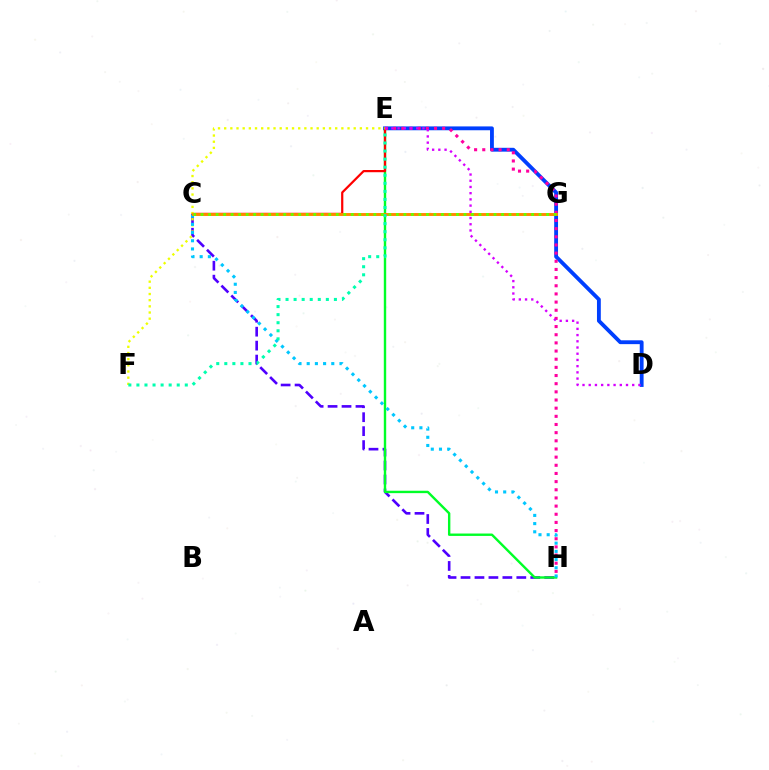{('D', 'E'): [{'color': '#003fff', 'line_style': 'solid', 'thickness': 2.76}, {'color': '#d600ff', 'line_style': 'dotted', 'thickness': 1.69}], ('C', 'H'): [{'color': '#4f00ff', 'line_style': 'dashed', 'thickness': 1.9}, {'color': '#00c7ff', 'line_style': 'dotted', 'thickness': 2.23}], ('E', 'H'): [{'color': '#00ff27', 'line_style': 'solid', 'thickness': 1.72}, {'color': '#ff00a0', 'line_style': 'dotted', 'thickness': 2.22}], ('C', 'E'): [{'color': '#ff0000', 'line_style': 'solid', 'thickness': 1.6}], ('E', 'F'): [{'color': '#eeff00', 'line_style': 'dotted', 'thickness': 1.68}, {'color': '#00ffaf', 'line_style': 'dotted', 'thickness': 2.19}], ('C', 'G'): [{'color': '#ff8800', 'line_style': 'solid', 'thickness': 2.11}, {'color': '#66ff00', 'line_style': 'dotted', 'thickness': 2.04}]}